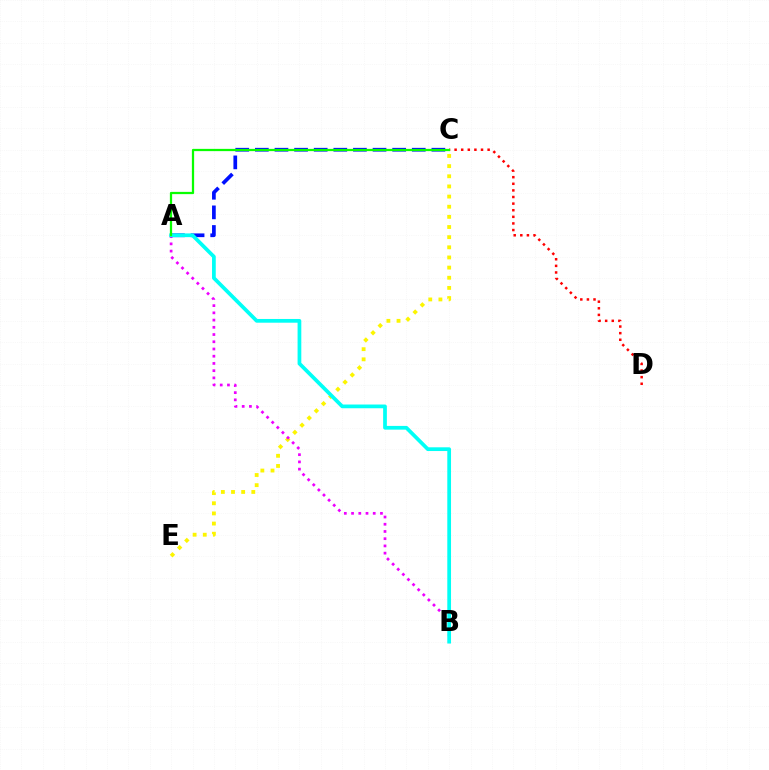{('C', 'E'): [{'color': '#fcf500', 'line_style': 'dotted', 'thickness': 2.76}], ('A', 'B'): [{'color': '#ee00ff', 'line_style': 'dotted', 'thickness': 1.96}, {'color': '#00fff6', 'line_style': 'solid', 'thickness': 2.69}], ('C', 'D'): [{'color': '#ff0000', 'line_style': 'dotted', 'thickness': 1.8}], ('A', 'C'): [{'color': '#0010ff', 'line_style': 'dashed', 'thickness': 2.66}, {'color': '#08ff00', 'line_style': 'solid', 'thickness': 1.63}]}